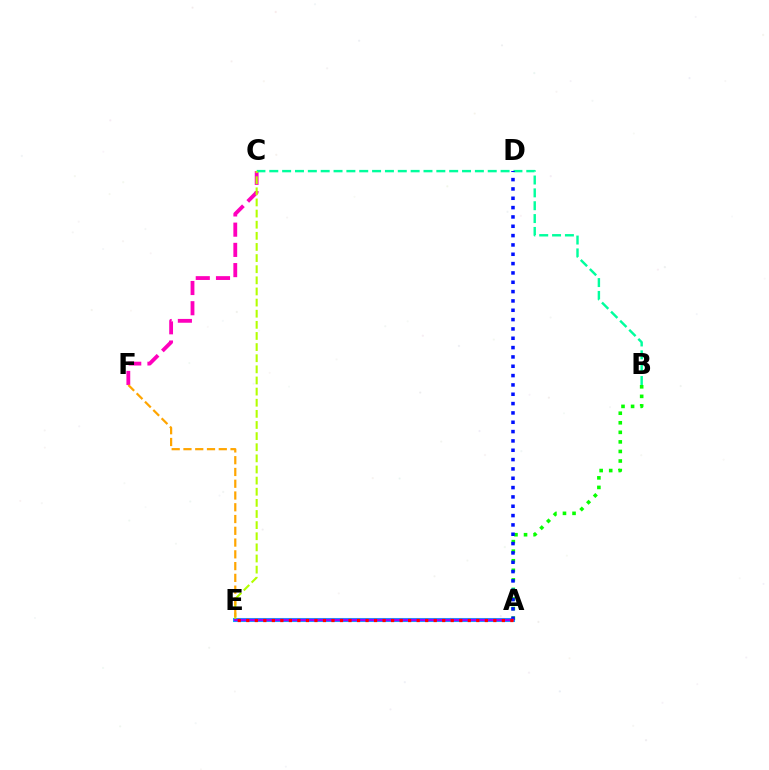{('A', 'E'): [{'color': '#00b5ff', 'line_style': 'solid', 'thickness': 2.91}, {'color': '#9b00ff', 'line_style': 'solid', 'thickness': 1.79}, {'color': '#ff0000', 'line_style': 'dotted', 'thickness': 2.31}], ('A', 'B'): [{'color': '#08ff00', 'line_style': 'dotted', 'thickness': 2.6}], ('C', 'F'): [{'color': '#ff00bd', 'line_style': 'dashed', 'thickness': 2.75}], ('B', 'C'): [{'color': '#00ff9d', 'line_style': 'dashed', 'thickness': 1.75}], ('C', 'E'): [{'color': '#b3ff00', 'line_style': 'dashed', 'thickness': 1.51}], ('E', 'F'): [{'color': '#ffa500', 'line_style': 'dashed', 'thickness': 1.6}], ('A', 'D'): [{'color': '#0010ff', 'line_style': 'dotted', 'thickness': 2.54}]}